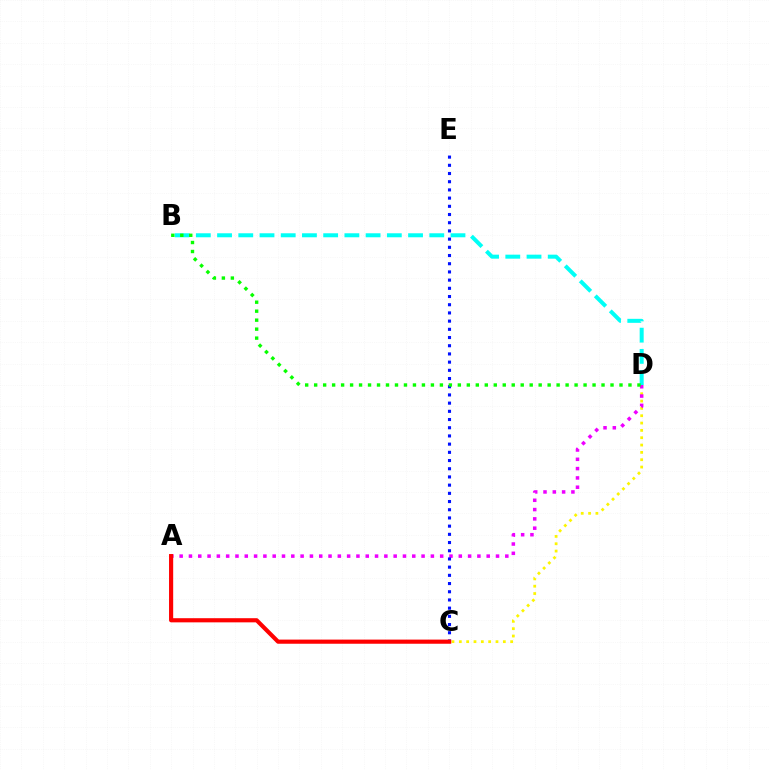{('B', 'D'): [{'color': '#00fff6', 'line_style': 'dashed', 'thickness': 2.88}, {'color': '#08ff00', 'line_style': 'dotted', 'thickness': 2.44}], ('C', 'D'): [{'color': '#fcf500', 'line_style': 'dotted', 'thickness': 1.99}], ('A', 'D'): [{'color': '#ee00ff', 'line_style': 'dotted', 'thickness': 2.53}], ('C', 'E'): [{'color': '#0010ff', 'line_style': 'dotted', 'thickness': 2.23}], ('A', 'C'): [{'color': '#ff0000', 'line_style': 'solid', 'thickness': 2.99}]}